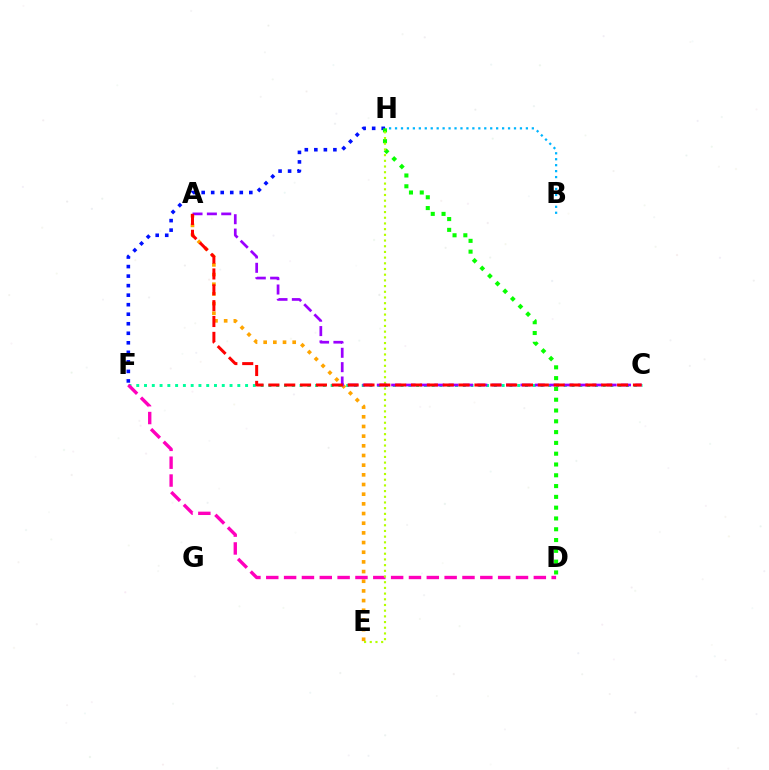{('C', 'F'): [{'color': '#00ff9d', 'line_style': 'dotted', 'thickness': 2.11}], ('F', 'H'): [{'color': '#0010ff', 'line_style': 'dotted', 'thickness': 2.59}], ('B', 'H'): [{'color': '#00b5ff', 'line_style': 'dotted', 'thickness': 1.62}], ('A', 'E'): [{'color': '#ffa500', 'line_style': 'dotted', 'thickness': 2.63}], ('D', 'F'): [{'color': '#ff00bd', 'line_style': 'dashed', 'thickness': 2.42}], ('D', 'H'): [{'color': '#08ff00', 'line_style': 'dotted', 'thickness': 2.93}], ('E', 'H'): [{'color': '#b3ff00', 'line_style': 'dotted', 'thickness': 1.55}], ('A', 'C'): [{'color': '#9b00ff', 'line_style': 'dashed', 'thickness': 1.95}, {'color': '#ff0000', 'line_style': 'dashed', 'thickness': 2.15}]}